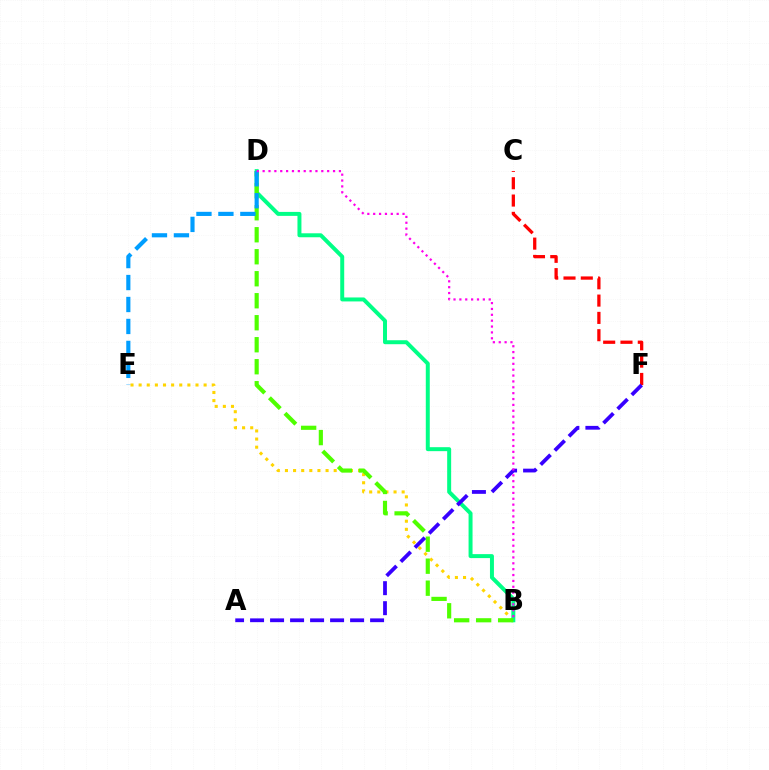{('B', 'E'): [{'color': '#ffd500', 'line_style': 'dotted', 'thickness': 2.21}], ('B', 'D'): [{'color': '#00ff86', 'line_style': 'solid', 'thickness': 2.86}, {'color': '#4fff00', 'line_style': 'dashed', 'thickness': 2.99}, {'color': '#ff00ed', 'line_style': 'dotted', 'thickness': 1.59}], ('C', 'F'): [{'color': '#ff0000', 'line_style': 'dashed', 'thickness': 2.35}], ('A', 'F'): [{'color': '#3700ff', 'line_style': 'dashed', 'thickness': 2.72}], ('D', 'E'): [{'color': '#009eff', 'line_style': 'dashed', 'thickness': 2.98}]}